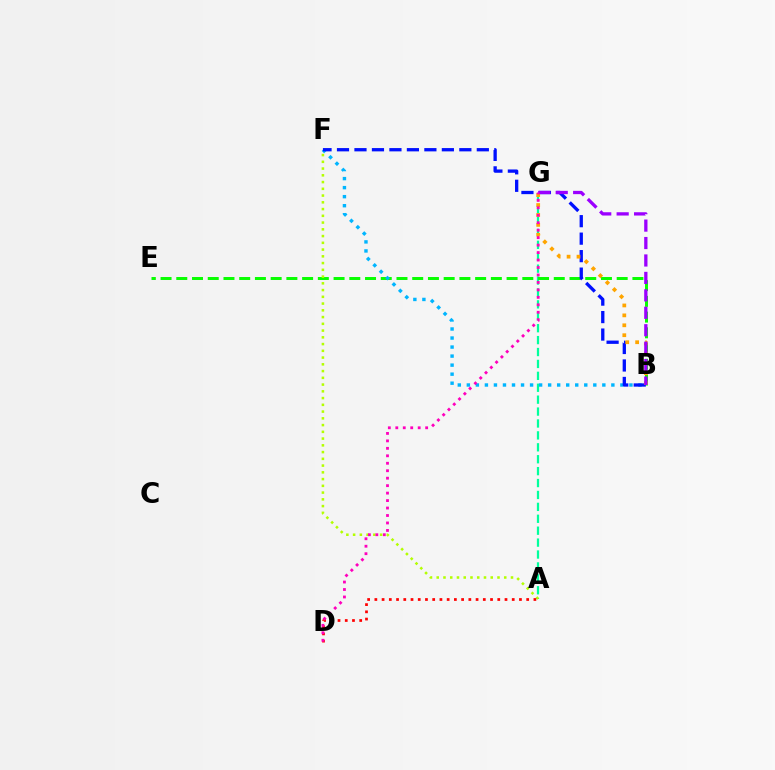{('A', 'G'): [{'color': '#00ff9d', 'line_style': 'dashed', 'thickness': 1.62}], ('B', 'E'): [{'color': '#08ff00', 'line_style': 'dashed', 'thickness': 2.14}], ('B', 'F'): [{'color': '#00b5ff', 'line_style': 'dotted', 'thickness': 2.45}, {'color': '#0010ff', 'line_style': 'dashed', 'thickness': 2.37}], ('A', 'F'): [{'color': '#b3ff00', 'line_style': 'dotted', 'thickness': 1.83}], ('B', 'G'): [{'color': '#ffa500', 'line_style': 'dotted', 'thickness': 2.7}, {'color': '#9b00ff', 'line_style': 'dashed', 'thickness': 2.37}], ('A', 'D'): [{'color': '#ff0000', 'line_style': 'dotted', 'thickness': 1.96}], ('D', 'G'): [{'color': '#ff00bd', 'line_style': 'dotted', 'thickness': 2.03}]}